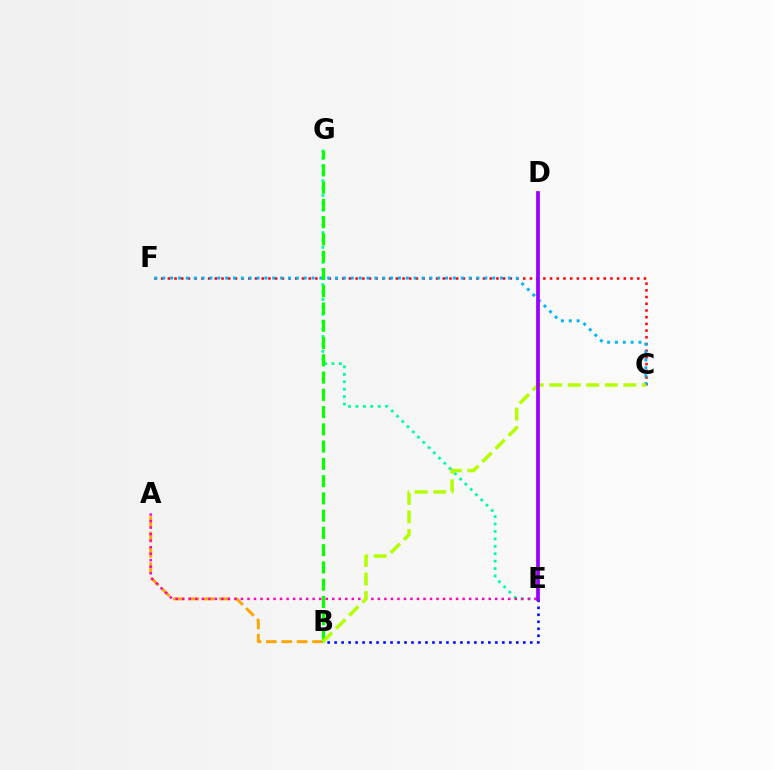{('A', 'B'): [{'color': '#ffa500', 'line_style': 'dashed', 'thickness': 2.09}], ('C', 'F'): [{'color': '#ff0000', 'line_style': 'dotted', 'thickness': 1.82}, {'color': '#00b5ff', 'line_style': 'dotted', 'thickness': 2.13}], ('E', 'G'): [{'color': '#00ff9d', 'line_style': 'dotted', 'thickness': 2.02}], ('A', 'E'): [{'color': '#ff00bd', 'line_style': 'dotted', 'thickness': 1.77}], ('B', 'G'): [{'color': '#08ff00', 'line_style': 'dashed', 'thickness': 2.34}], ('B', 'E'): [{'color': '#0010ff', 'line_style': 'dotted', 'thickness': 1.9}], ('B', 'C'): [{'color': '#b3ff00', 'line_style': 'dashed', 'thickness': 2.52}], ('D', 'E'): [{'color': '#9b00ff', 'line_style': 'solid', 'thickness': 2.69}]}